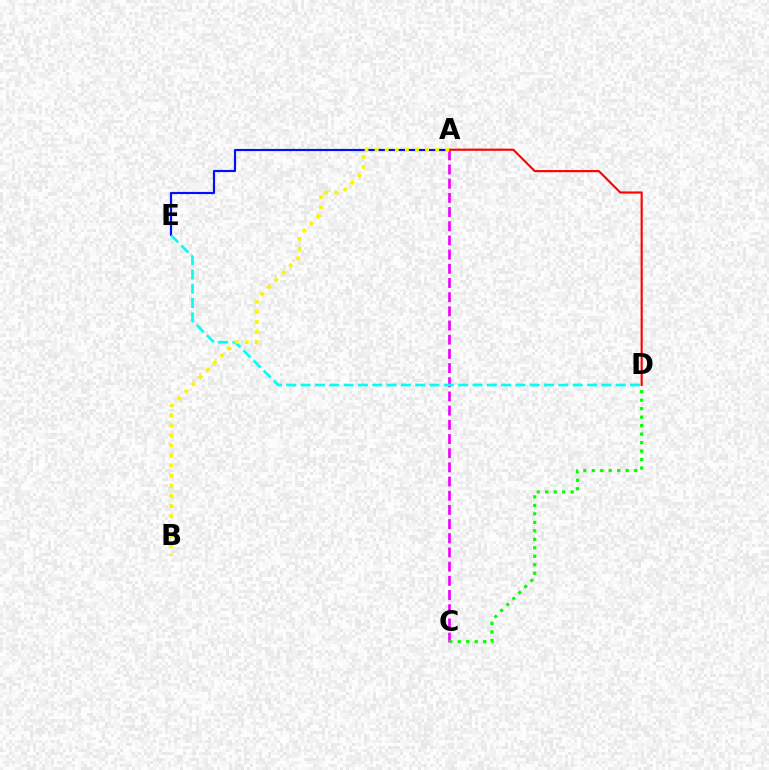{('A', 'E'): [{'color': '#0010ff', 'line_style': 'solid', 'thickness': 1.56}], ('A', 'C'): [{'color': '#ee00ff', 'line_style': 'dashed', 'thickness': 1.93}], ('D', 'E'): [{'color': '#00fff6', 'line_style': 'dashed', 'thickness': 1.95}], ('C', 'D'): [{'color': '#08ff00', 'line_style': 'dotted', 'thickness': 2.31}], ('A', 'D'): [{'color': '#ff0000', 'line_style': 'solid', 'thickness': 1.53}], ('A', 'B'): [{'color': '#fcf500', 'line_style': 'dotted', 'thickness': 2.74}]}